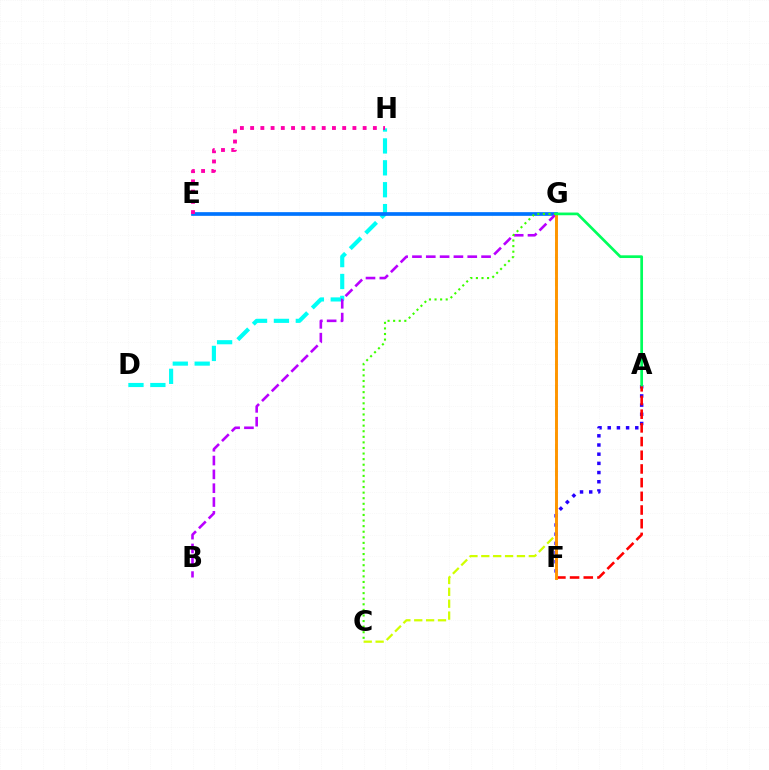{('D', 'H'): [{'color': '#00fff6', 'line_style': 'dashed', 'thickness': 2.97}], ('E', 'G'): [{'color': '#0074ff', 'line_style': 'solid', 'thickness': 2.66}], ('C', 'G'): [{'color': '#d1ff00', 'line_style': 'dashed', 'thickness': 1.61}, {'color': '#3dff00', 'line_style': 'dotted', 'thickness': 1.52}], ('A', 'F'): [{'color': '#2500ff', 'line_style': 'dotted', 'thickness': 2.5}, {'color': '#ff0000', 'line_style': 'dashed', 'thickness': 1.86}], ('B', 'G'): [{'color': '#b900ff', 'line_style': 'dashed', 'thickness': 1.88}], ('E', 'H'): [{'color': '#ff00ac', 'line_style': 'dotted', 'thickness': 2.78}], ('F', 'G'): [{'color': '#ff9400', 'line_style': 'solid', 'thickness': 2.09}], ('A', 'G'): [{'color': '#00ff5c', 'line_style': 'solid', 'thickness': 1.95}]}